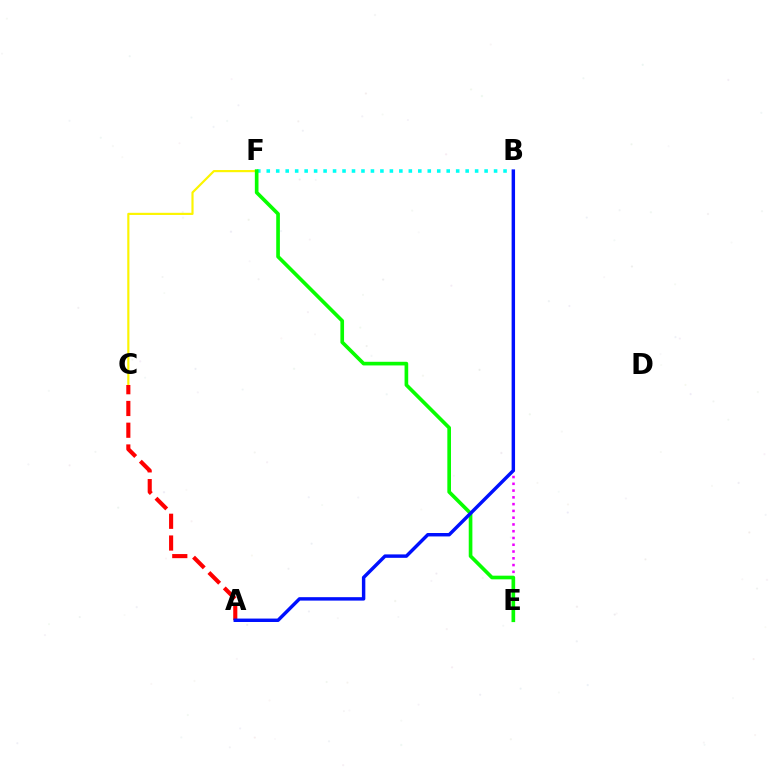{('C', 'F'): [{'color': '#fcf500', 'line_style': 'solid', 'thickness': 1.56}], ('B', 'E'): [{'color': '#ee00ff', 'line_style': 'dotted', 'thickness': 1.84}], ('A', 'C'): [{'color': '#ff0000', 'line_style': 'dashed', 'thickness': 2.96}], ('B', 'F'): [{'color': '#00fff6', 'line_style': 'dotted', 'thickness': 2.57}], ('E', 'F'): [{'color': '#08ff00', 'line_style': 'solid', 'thickness': 2.63}], ('A', 'B'): [{'color': '#0010ff', 'line_style': 'solid', 'thickness': 2.47}]}